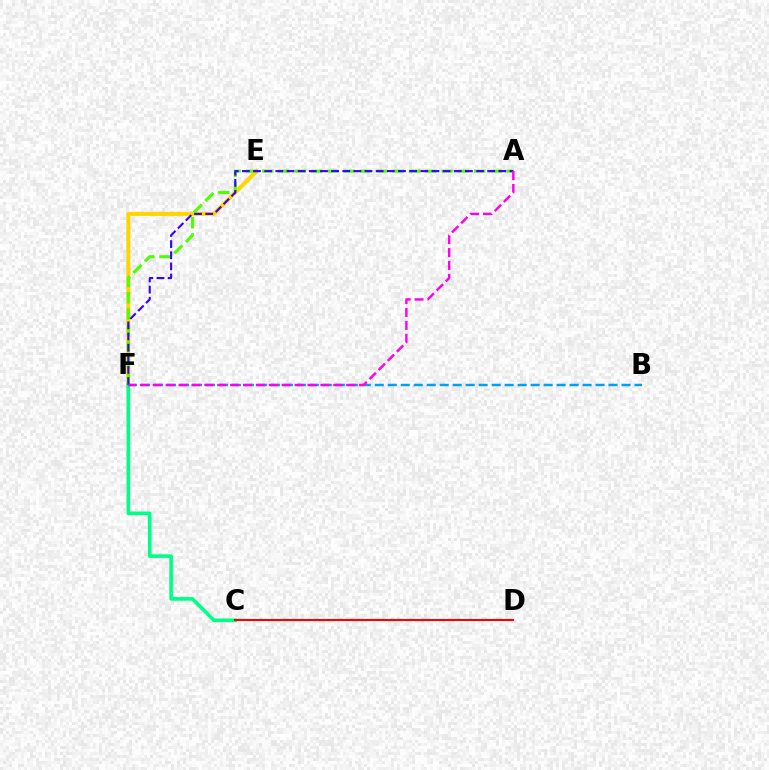{('E', 'F'): [{'color': '#ffd500', 'line_style': 'solid', 'thickness': 2.91}], ('C', 'F'): [{'color': '#00ff86', 'line_style': 'solid', 'thickness': 2.61}], ('A', 'F'): [{'color': '#4fff00', 'line_style': 'dashed', 'thickness': 2.22}, {'color': '#3700ff', 'line_style': 'dashed', 'thickness': 1.51}, {'color': '#ff00ed', 'line_style': 'dashed', 'thickness': 1.75}], ('C', 'D'): [{'color': '#ff0000', 'line_style': 'solid', 'thickness': 1.5}], ('B', 'F'): [{'color': '#009eff', 'line_style': 'dashed', 'thickness': 1.76}]}